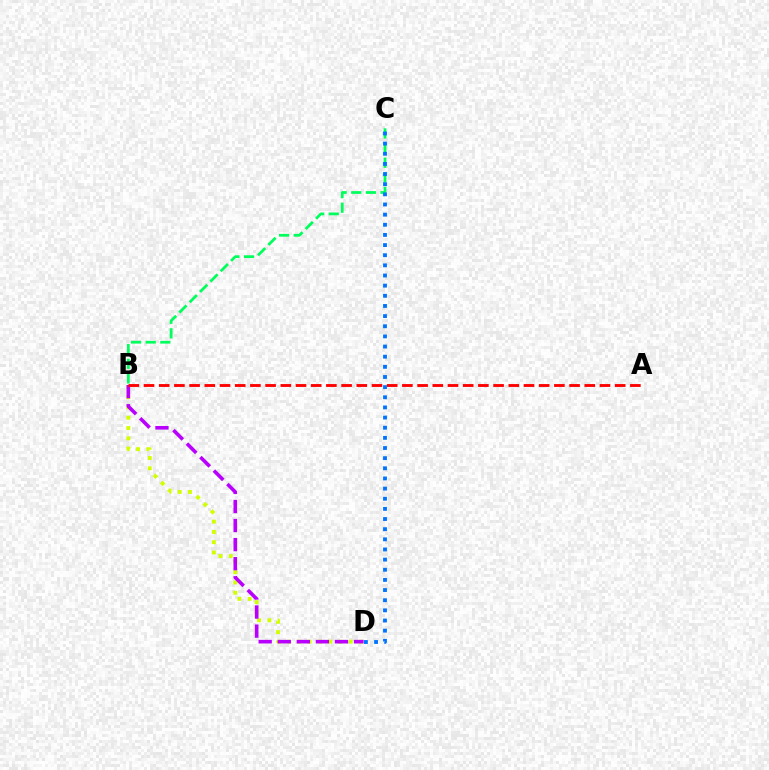{('B', 'C'): [{'color': '#00ff5c', 'line_style': 'dashed', 'thickness': 1.99}], ('B', 'D'): [{'color': '#d1ff00', 'line_style': 'dotted', 'thickness': 2.79}, {'color': '#b900ff', 'line_style': 'dashed', 'thickness': 2.59}], ('A', 'B'): [{'color': '#ff0000', 'line_style': 'dashed', 'thickness': 2.06}], ('C', 'D'): [{'color': '#0074ff', 'line_style': 'dotted', 'thickness': 2.76}]}